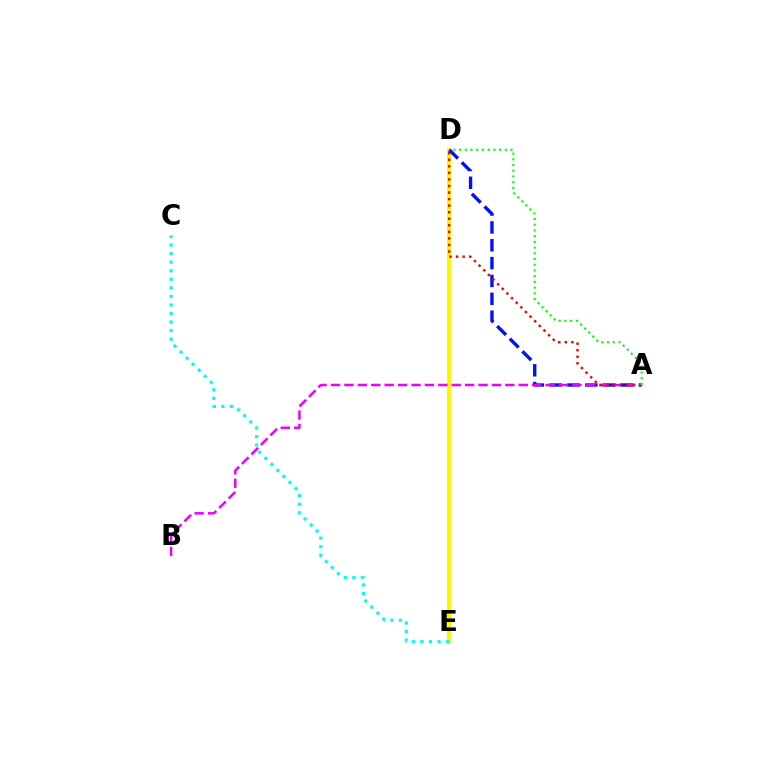{('D', 'E'): [{'color': '#fcf500', 'line_style': 'solid', 'thickness': 2.83}], ('A', 'D'): [{'color': '#0010ff', 'line_style': 'dashed', 'thickness': 2.42}, {'color': '#ff0000', 'line_style': 'dotted', 'thickness': 1.78}, {'color': '#08ff00', 'line_style': 'dotted', 'thickness': 1.55}], ('A', 'B'): [{'color': '#ee00ff', 'line_style': 'dashed', 'thickness': 1.82}], ('C', 'E'): [{'color': '#00fff6', 'line_style': 'dotted', 'thickness': 2.32}]}